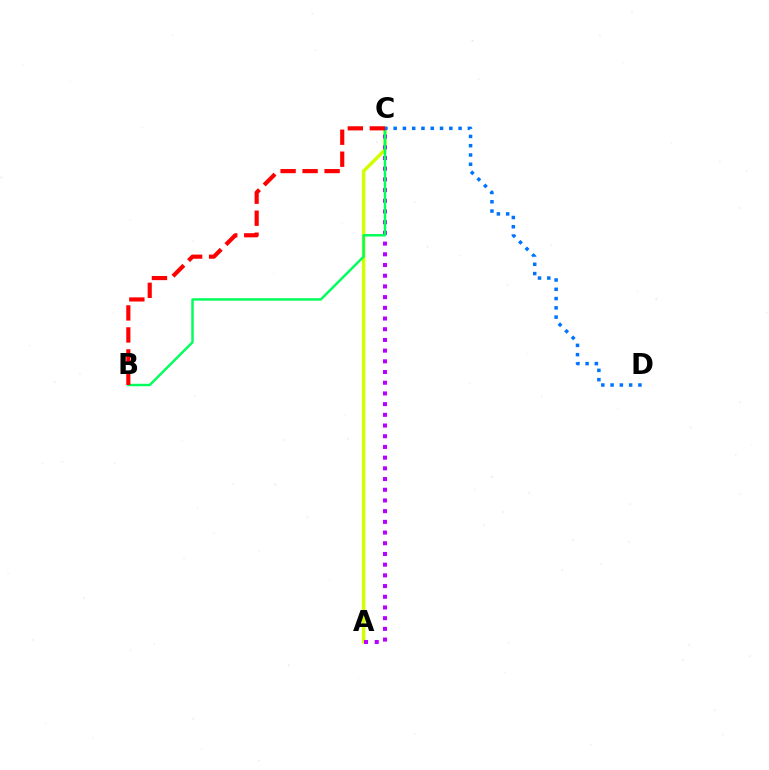{('A', 'C'): [{'color': '#d1ff00', 'line_style': 'solid', 'thickness': 2.5}, {'color': '#b900ff', 'line_style': 'dotted', 'thickness': 2.91}], ('B', 'C'): [{'color': '#00ff5c', 'line_style': 'solid', 'thickness': 1.77}, {'color': '#ff0000', 'line_style': 'dashed', 'thickness': 2.99}], ('C', 'D'): [{'color': '#0074ff', 'line_style': 'dotted', 'thickness': 2.52}]}